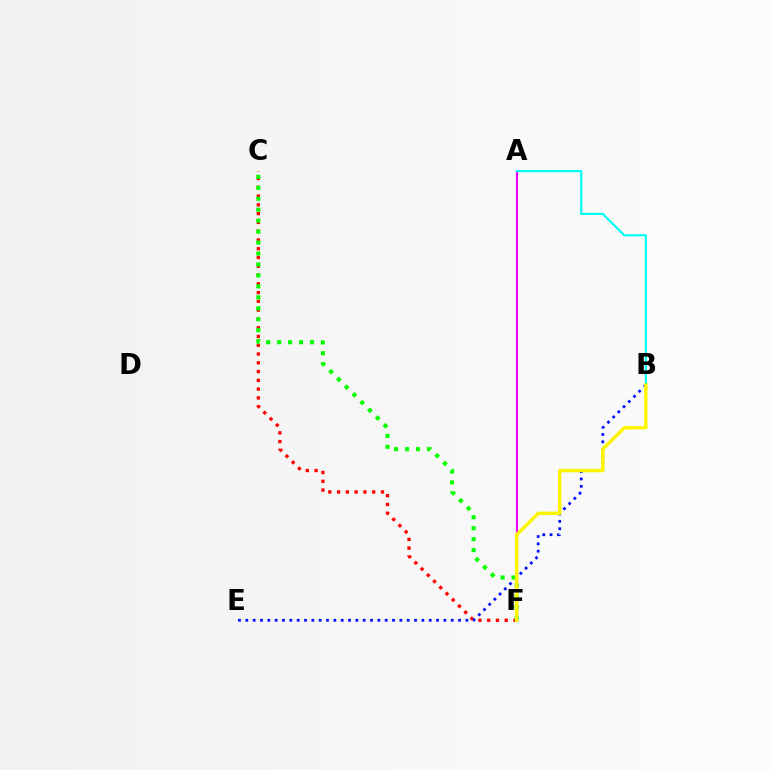{('C', 'F'): [{'color': '#ff0000', 'line_style': 'dotted', 'thickness': 2.38}, {'color': '#08ff00', 'line_style': 'dotted', 'thickness': 2.98}], ('B', 'E'): [{'color': '#0010ff', 'line_style': 'dotted', 'thickness': 1.99}], ('A', 'F'): [{'color': '#ee00ff', 'line_style': 'solid', 'thickness': 1.53}], ('A', 'B'): [{'color': '#00fff6', 'line_style': 'solid', 'thickness': 1.54}], ('B', 'F'): [{'color': '#fcf500', 'line_style': 'solid', 'thickness': 2.49}]}